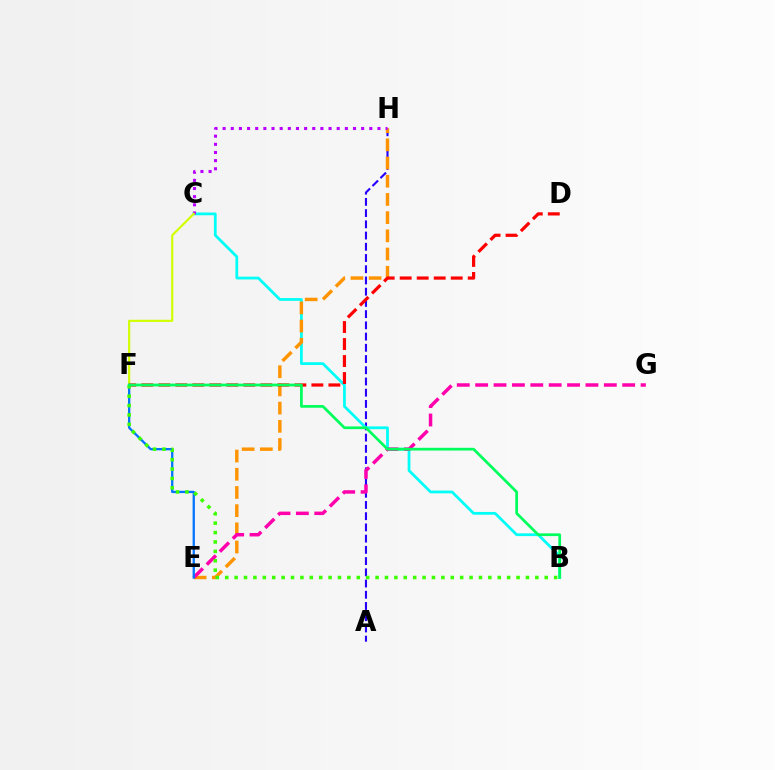{('A', 'H'): [{'color': '#2500ff', 'line_style': 'dashed', 'thickness': 1.52}], ('B', 'C'): [{'color': '#00fff6', 'line_style': 'solid', 'thickness': 1.98}], ('E', 'H'): [{'color': '#ff9400', 'line_style': 'dashed', 'thickness': 2.47}], ('C', 'H'): [{'color': '#b900ff', 'line_style': 'dotted', 'thickness': 2.21}], ('E', 'G'): [{'color': '#ff00ac', 'line_style': 'dashed', 'thickness': 2.5}], ('C', 'F'): [{'color': '#d1ff00', 'line_style': 'solid', 'thickness': 1.55}], ('D', 'F'): [{'color': '#ff0000', 'line_style': 'dashed', 'thickness': 2.31}], ('E', 'F'): [{'color': '#0074ff', 'line_style': 'solid', 'thickness': 1.65}], ('B', 'F'): [{'color': '#3dff00', 'line_style': 'dotted', 'thickness': 2.55}, {'color': '#00ff5c', 'line_style': 'solid', 'thickness': 1.96}]}